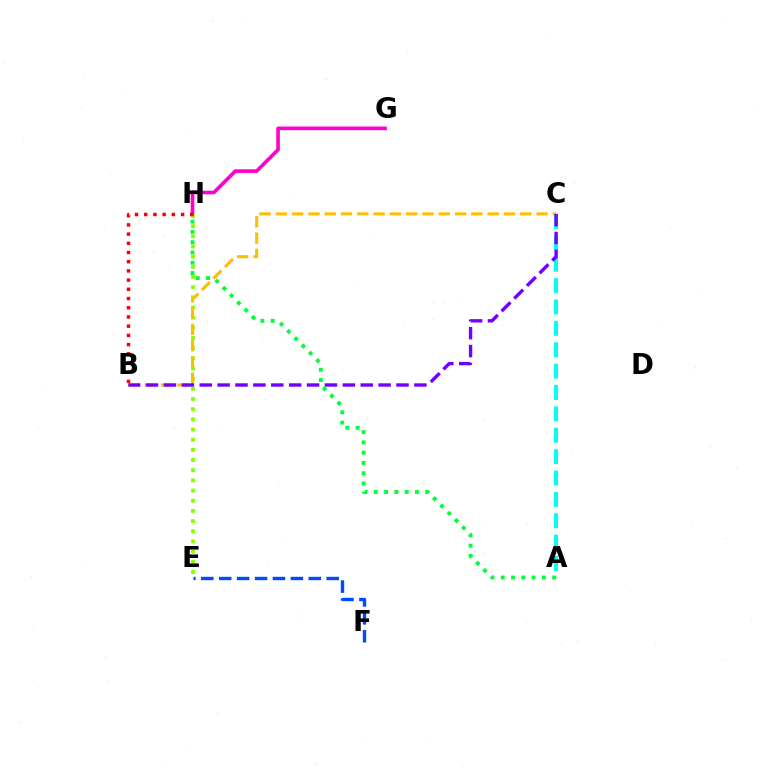{('E', 'F'): [{'color': '#004bff', 'line_style': 'dashed', 'thickness': 2.43}], ('A', 'C'): [{'color': '#00fff6', 'line_style': 'dashed', 'thickness': 2.9}], ('A', 'H'): [{'color': '#00ff39', 'line_style': 'dotted', 'thickness': 2.8}], ('G', 'H'): [{'color': '#ff00cf', 'line_style': 'solid', 'thickness': 2.62}], ('E', 'H'): [{'color': '#84ff00', 'line_style': 'dotted', 'thickness': 2.76}], ('B', 'C'): [{'color': '#ffbd00', 'line_style': 'dashed', 'thickness': 2.21}, {'color': '#7200ff', 'line_style': 'dashed', 'thickness': 2.43}], ('B', 'H'): [{'color': '#ff0000', 'line_style': 'dotted', 'thickness': 2.5}]}